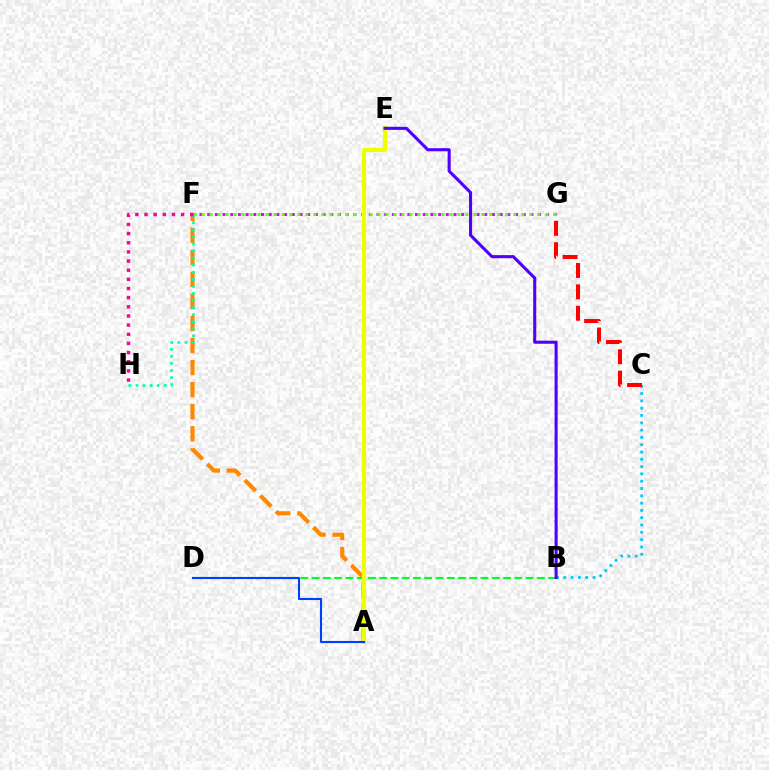{('B', 'D'): [{'color': '#00ff27', 'line_style': 'dashed', 'thickness': 1.53}], ('A', 'F'): [{'color': '#ff8800', 'line_style': 'dashed', 'thickness': 3.0}], ('B', 'C'): [{'color': '#00c7ff', 'line_style': 'dotted', 'thickness': 1.98}], ('C', 'G'): [{'color': '#ff0000', 'line_style': 'dashed', 'thickness': 2.9}], ('F', 'H'): [{'color': '#00ffaf', 'line_style': 'dotted', 'thickness': 1.92}, {'color': '#ff00a0', 'line_style': 'dotted', 'thickness': 2.49}], ('F', 'G'): [{'color': '#d600ff', 'line_style': 'dotted', 'thickness': 2.09}, {'color': '#66ff00', 'line_style': 'dotted', 'thickness': 2.17}], ('A', 'E'): [{'color': '#eeff00', 'line_style': 'solid', 'thickness': 2.99}], ('A', 'D'): [{'color': '#003fff', 'line_style': 'solid', 'thickness': 1.51}], ('B', 'E'): [{'color': '#4f00ff', 'line_style': 'solid', 'thickness': 2.21}]}